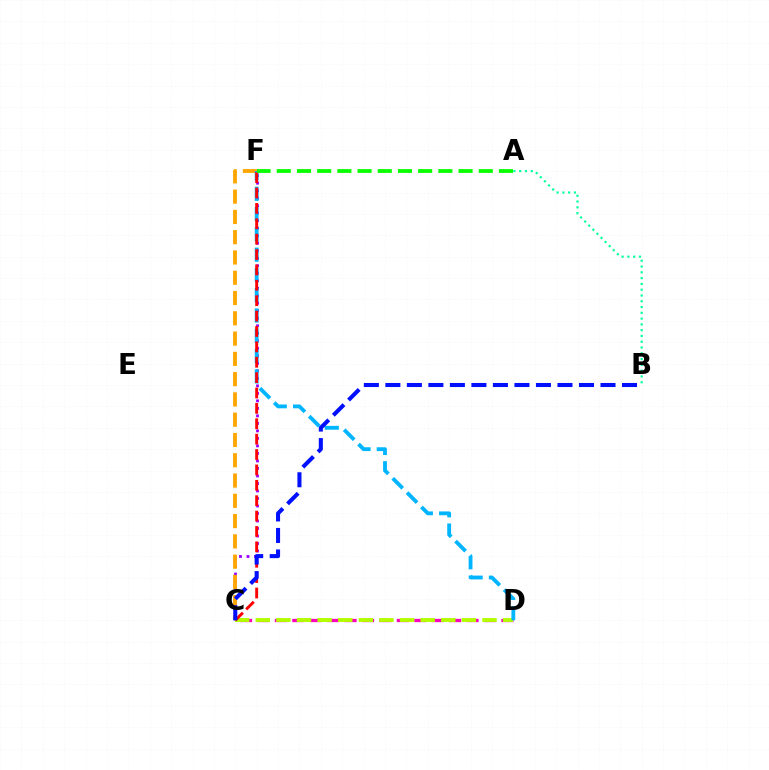{('A', 'B'): [{'color': '#00ff9d', 'line_style': 'dotted', 'thickness': 1.57}], ('C', 'F'): [{'color': '#9b00ff', 'line_style': 'dotted', 'thickness': 2.04}, {'color': '#ffa500', 'line_style': 'dashed', 'thickness': 2.75}, {'color': '#ff0000', 'line_style': 'dashed', 'thickness': 2.09}], ('C', 'D'): [{'color': '#ff00bd', 'line_style': 'dashed', 'thickness': 2.37}, {'color': '#b3ff00', 'line_style': 'dashed', 'thickness': 2.8}], ('D', 'F'): [{'color': '#00b5ff', 'line_style': 'dashed', 'thickness': 2.76}], ('A', 'F'): [{'color': '#08ff00', 'line_style': 'dashed', 'thickness': 2.74}], ('B', 'C'): [{'color': '#0010ff', 'line_style': 'dashed', 'thickness': 2.92}]}